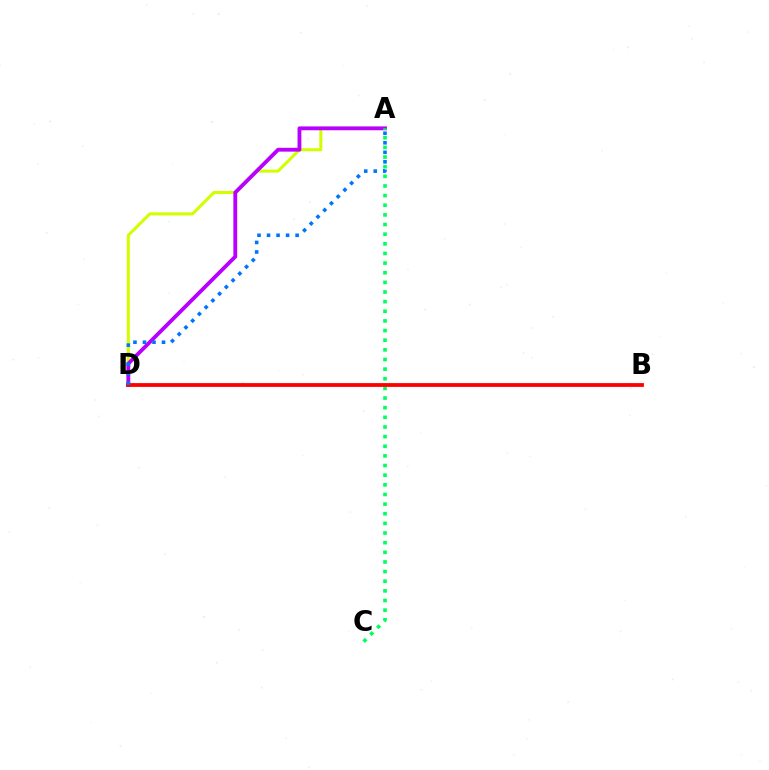{('A', 'D'): [{'color': '#d1ff00', 'line_style': 'solid', 'thickness': 2.21}, {'color': '#b900ff', 'line_style': 'solid', 'thickness': 2.76}, {'color': '#0074ff', 'line_style': 'dotted', 'thickness': 2.59}], ('A', 'C'): [{'color': '#00ff5c', 'line_style': 'dotted', 'thickness': 2.62}], ('B', 'D'): [{'color': '#ff0000', 'line_style': 'solid', 'thickness': 2.74}]}